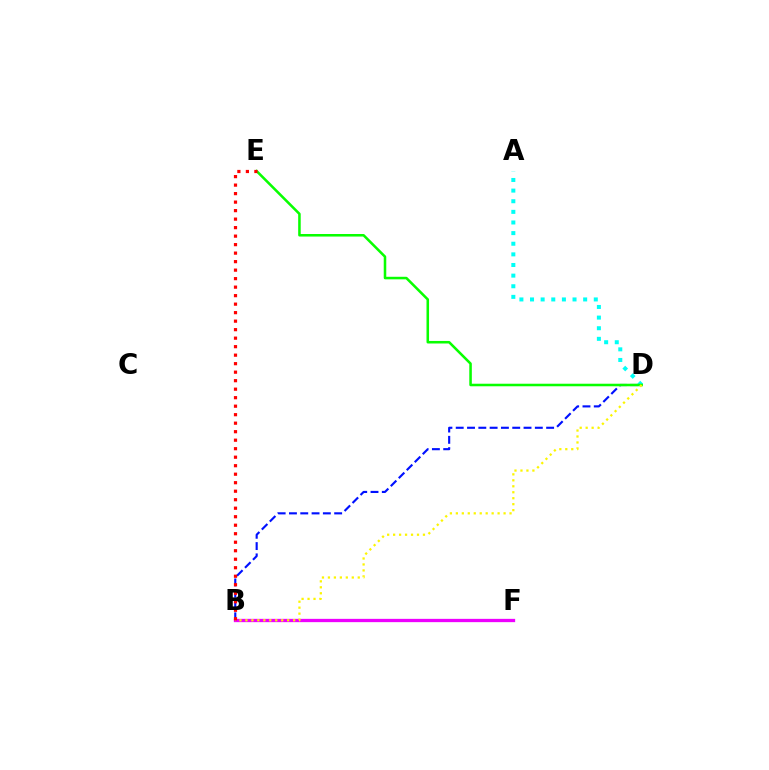{('B', 'D'): [{'color': '#0010ff', 'line_style': 'dashed', 'thickness': 1.54}, {'color': '#fcf500', 'line_style': 'dotted', 'thickness': 1.62}], ('A', 'D'): [{'color': '#00fff6', 'line_style': 'dotted', 'thickness': 2.89}], ('D', 'E'): [{'color': '#08ff00', 'line_style': 'solid', 'thickness': 1.83}], ('B', 'F'): [{'color': '#ee00ff', 'line_style': 'solid', 'thickness': 2.37}], ('B', 'E'): [{'color': '#ff0000', 'line_style': 'dotted', 'thickness': 2.31}]}